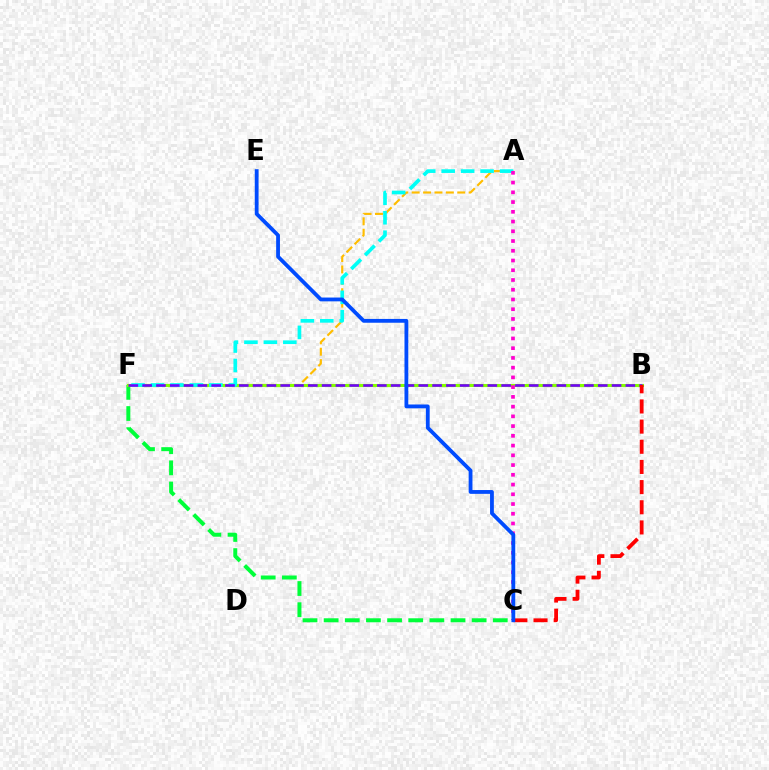{('C', 'F'): [{'color': '#00ff39', 'line_style': 'dashed', 'thickness': 2.87}], ('A', 'F'): [{'color': '#ffbd00', 'line_style': 'dashed', 'thickness': 1.55}, {'color': '#00fff6', 'line_style': 'dashed', 'thickness': 2.64}], ('B', 'F'): [{'color': '#84ff00', 'line_style': 'solid', 'thickness': 2.21}, {'color': '#7200ff', 'line_style': 'dashed', 'thickness': 1.88}], ('B', 'C'): [{'color': '#ff0000', 'line_style': 'dashed', 'thickness': 2.74}], ('A', 'C'): [{'color': '#ff00cf', 'line_style': 'dotted', 'thickness': 2.65}], ('C', 'E'): [{'color': '#004bff', 'line_style': 'solid', 'thickness': 2.74}]}